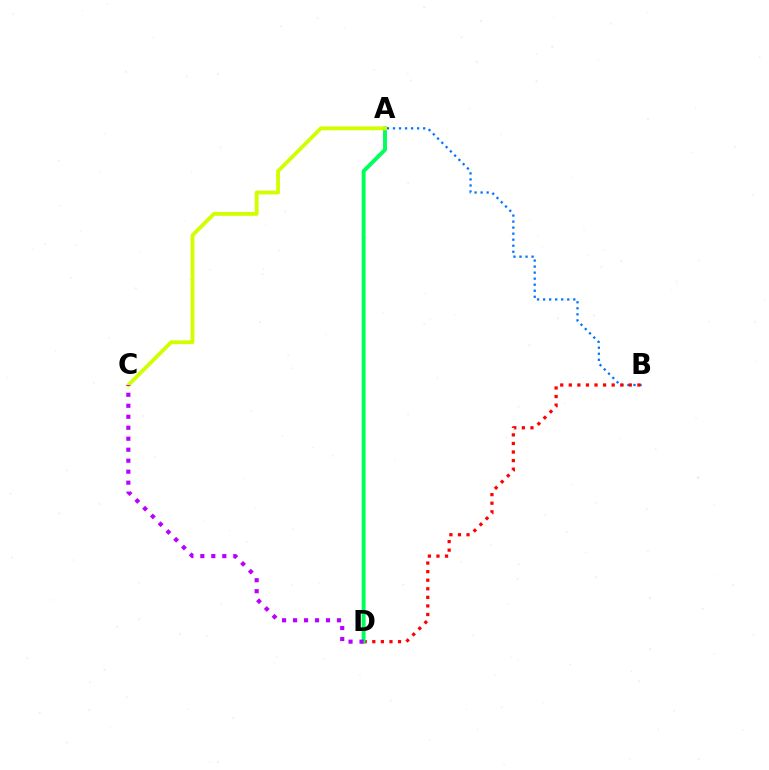{('A', 'B'): [{'color': '#0074ff', 'line_style': 'dotted', 'thickness': 1.64}], ('B', 'D'): [{'color': '#ff0000', 'line_style': 'dotted', 'thickness': 2.33}], ('A', 'D'): [{'color': '#00ff5c', 'line_style': 'solid', 'thickness': 2.84}], ('A', 'C'): [{'color': '#d1ff00', 'line_style': 'solid', 'thickness': 2.77}], ('C', 'D'): [{'color': '#b900ff', 'line_style': 'dotted', 'thickness': 2.98}]}